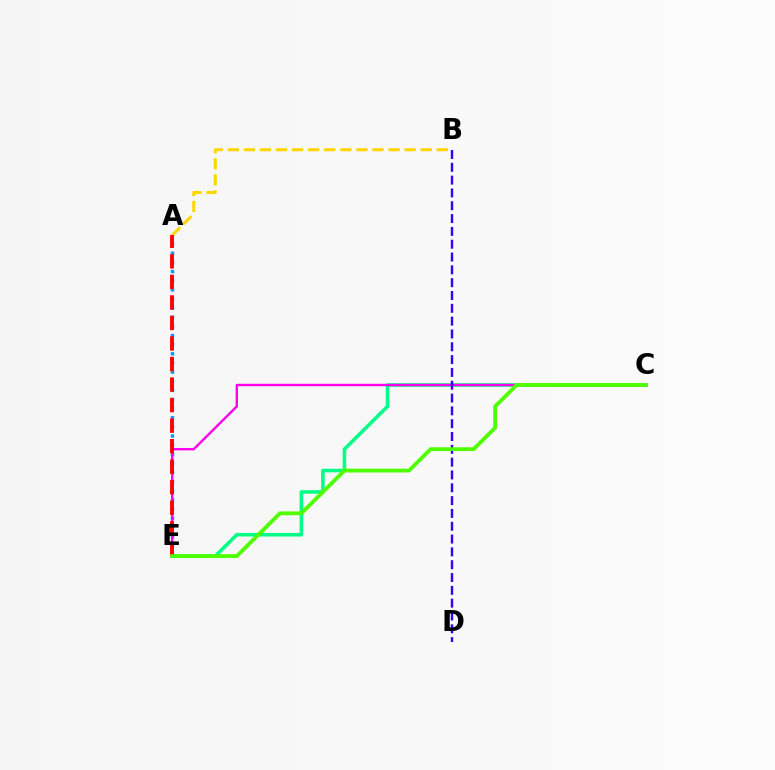{('C', 'E'): [{'color': '#00ff86', 'line_style': 'solid', 'thickness': 2.57}, {'color': '#ff00ed', 'line_style': 'solid', 'thickness': 1.72}, {'color': '#4fff00', 'line_style': 'solid', 'thickness': 2.76}], ('A', 'E'): [{'color': '#009eff', 'line_style': 'dotted', 'thickness': 2.48}, {'color': '#ff0000', 'line_style': 'dashed', 'thickness': 2.79}], ('B', 'D'): [{'color': '#3700ff', 'line_style': 'dashed', 'thickness': 1.74}], ('A', 'B'): [{'color': '#ffd500', 'line_style': 'dashed', 'thickness': 2.18}]}